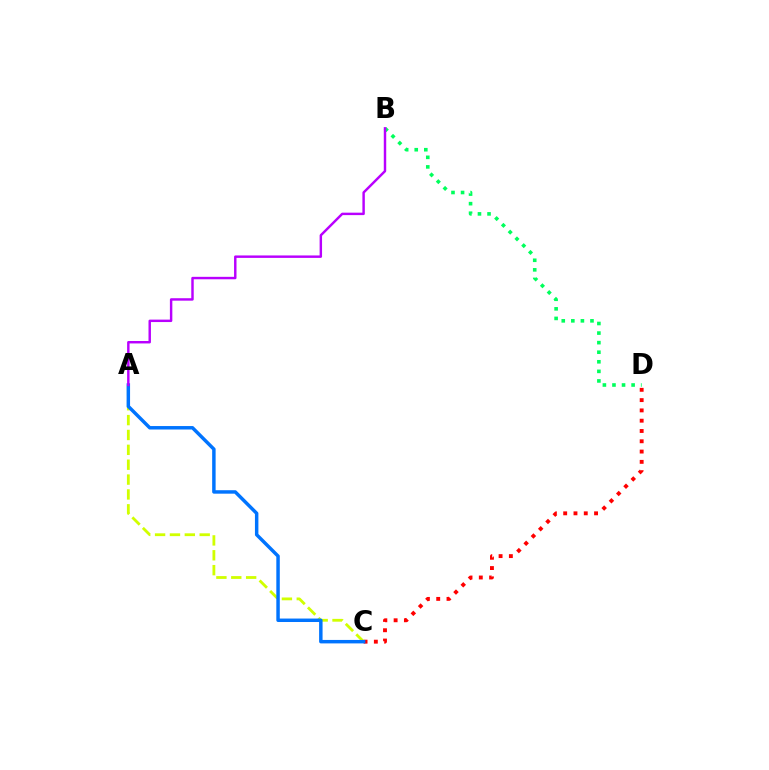{('C', 'D'): [{'color': '#ff0000', 'line_style': 'dotted', 'thickness': 2.8}], ('B', 'D'): [{'color': '#00ff5c', 'line_style': 'dotted', 'thickness': 2.6}], ('A', 'C'): [{'color': '#d1ff00', 'line_style': 'dashed', 'thickness': 2.02}, {'color': '#0074ff', 'line_style': 'solid', 'thickness': 2.49}], ('A', 'B'): [{'color': '#b900ff', 'line_style': 'solid', 'thickness': 1.76}]}